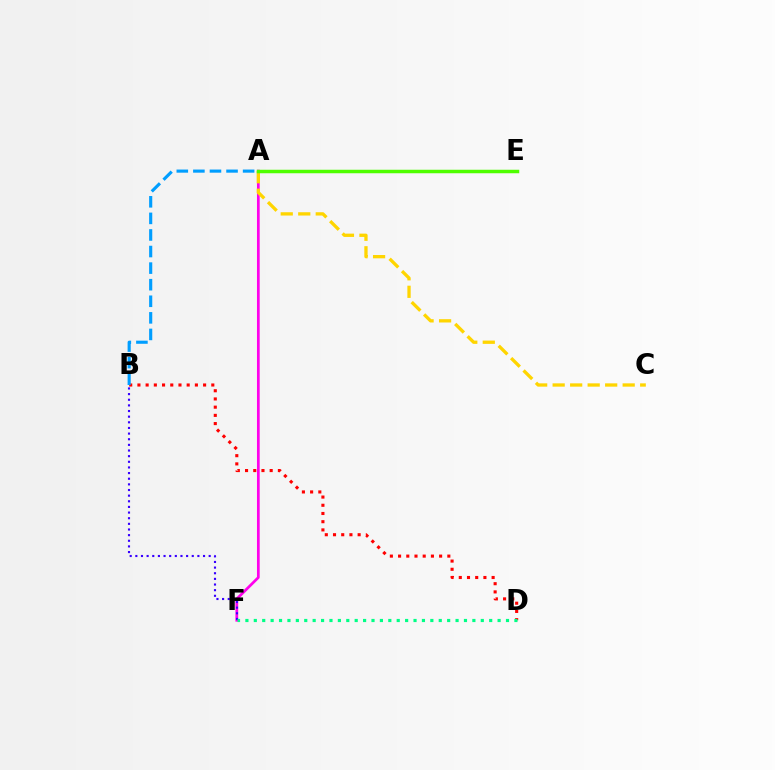{('B', 'D'): [{'color': '#ff0000', 'line_style': 'dotted', 'thickness': 2.23}], ('A', 'F'): [{'color': '#ff00ed', 'line_style': 'solid', 'thickness': 1.97}], ('A', 'B'): [{'color': '#009eff', 'line_style': 'dashed', 'thickness': 2.25}], ('B', 'F'): [{'color': '#3700ff', 'line_style': 'dotted', 'thickness': 1.53}], ('A', 'C'): [{'color': '#ffd500', 'line_style': 'dashed', 'thickness': 2.38}], ('A', 'E'): [{'color': '#4fff00', 'line_style': 'solid', 'thickness': 2.52}], ('D', 'F'): [{'color': '#00ff86', 'line_style': 'dotted', 'thickness': 2.28}]}